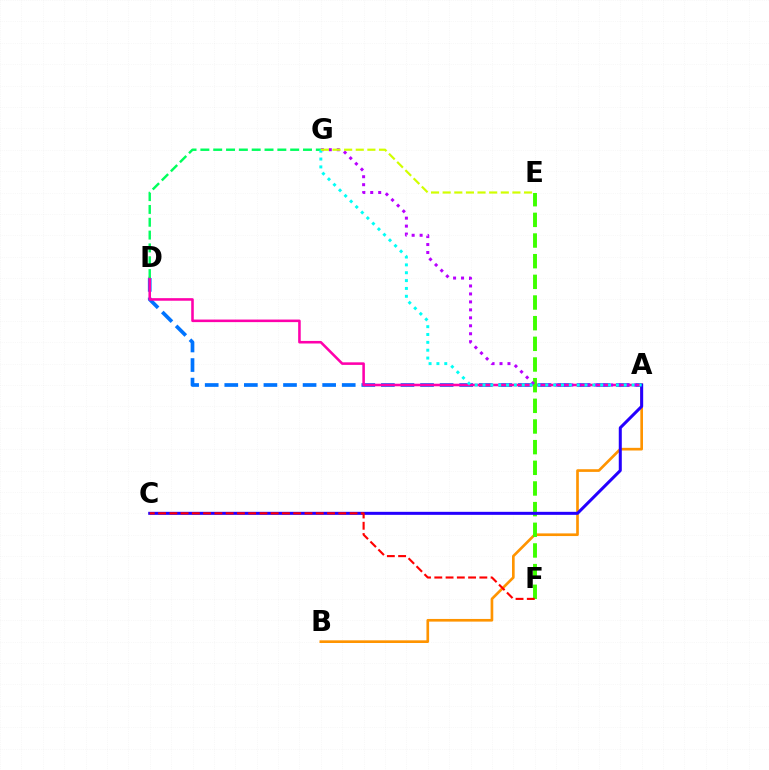{('A', 'D'): [{'color': '#0074ff', 'line_style': 'dashed', 'thickness': 2.66}, {'color': '#ff00ac', 'line_style': 'solid', 'thickness': 1.85}], ('A', 'B'): [{'color': '#ff9400', 'line_style': 'solid', 'thickness': 1.92}], ('E', 'F'): [{'color': '#3dff00', 'line_style': 'dashed', 'thickness': 2.81}], ('A', 'C'): [{'color': '#2500ff', 'line_style': 'solid', 'thickness': 2.18}], ('A', 'G'): [{'color': '#b900ff', 'line_style': 'dotted', 'thickness': 2.16}, {'color': '#00fff6', 'line_style': 'dotted', 'thickness': 2.13}], ('D', 'G'): [{'color': '#00ff5c', 'line_style': 'dashed', 'thickness': 1.74}], ('C', 'F'): [{'color': '#ff0000', 'line_style': 'dashed', 'thickness': 1.53}], ('E', 'G'): [{'color': '#d1ff00', 'line_style': 'dashed', 'thickness': 1.58}]}